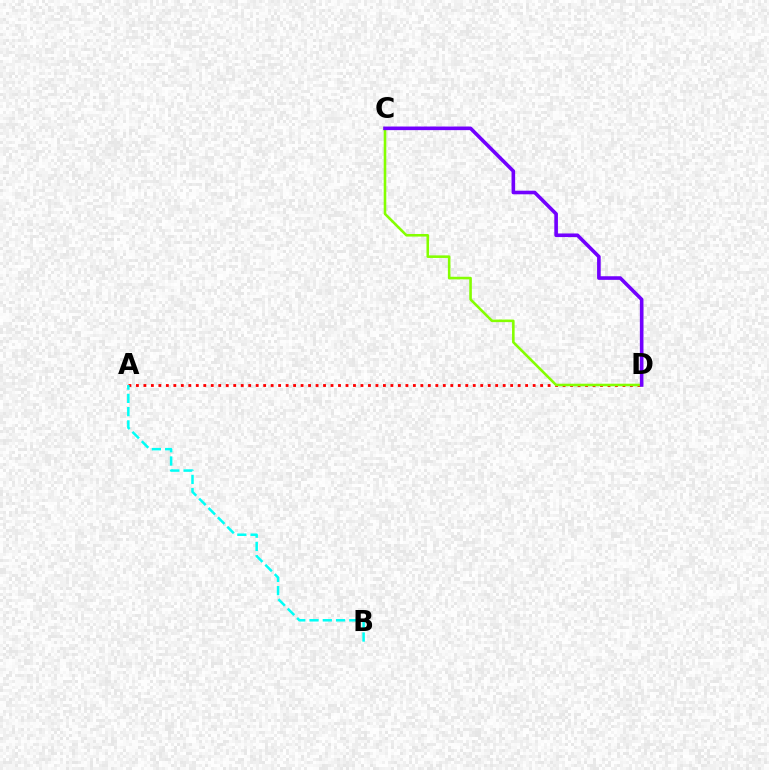{('A', 'D'): [{'color': '#ff0000', 'line_style': 'dotted', 'thickness': 2.03}], ('A', 'B'): [{'color': '#00fff6', 'line_style': 'dashed', 'thickness': 1.8}], ('C', 'D'): [{'color': '#84ff00', 'line_style': 'solid', 'thickness': 1.86}, {'color': '#7200ff', 'line_style': 'solid', 'thickness': 2.6}]}